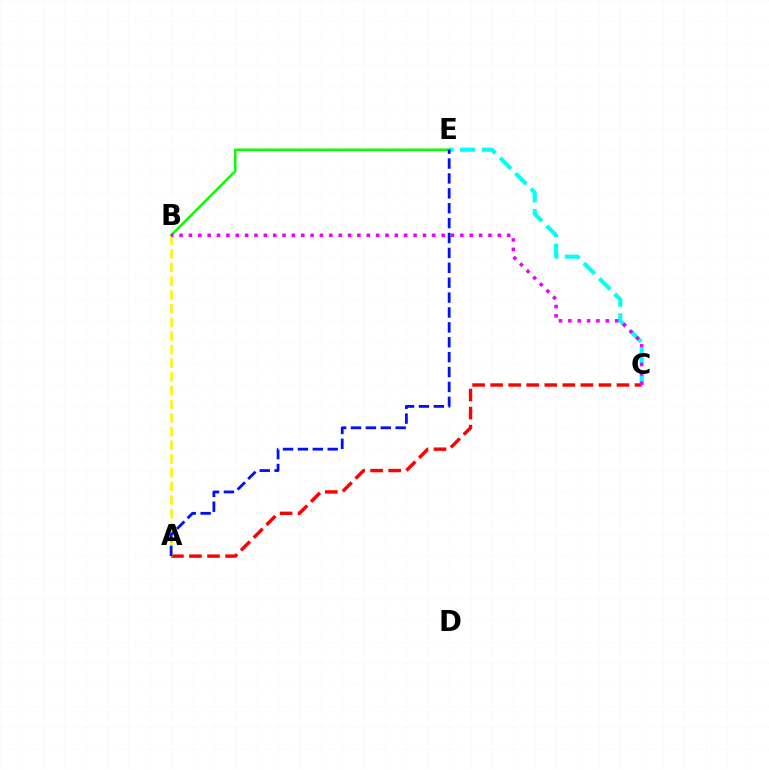{('C', 'E'): [{'color': '#00fff6', 'line_style': 'dashed', 'thickness': 2.96}], ('A', 'C'): [{'color': '#ff0000', 'line_style': 'dashed', 'thickness': 2.45}], ('B', 'E'): [{'color': '#08ff00', 'line_style': 'solid', 'thickness': 1.8}], ('A', 'B'): [{'color': '#fcf500', 'line_style': 'dashed', 'thickness': 1.86}], ('B', 'C'): [{'color': '#ee00ff', 'line_style': 'dotted', 'thickness': 2.54}], ('A', 'E'): [{'color': '#0010ff', 'line_style': 'dashed', 'thickness': 2.02}]}